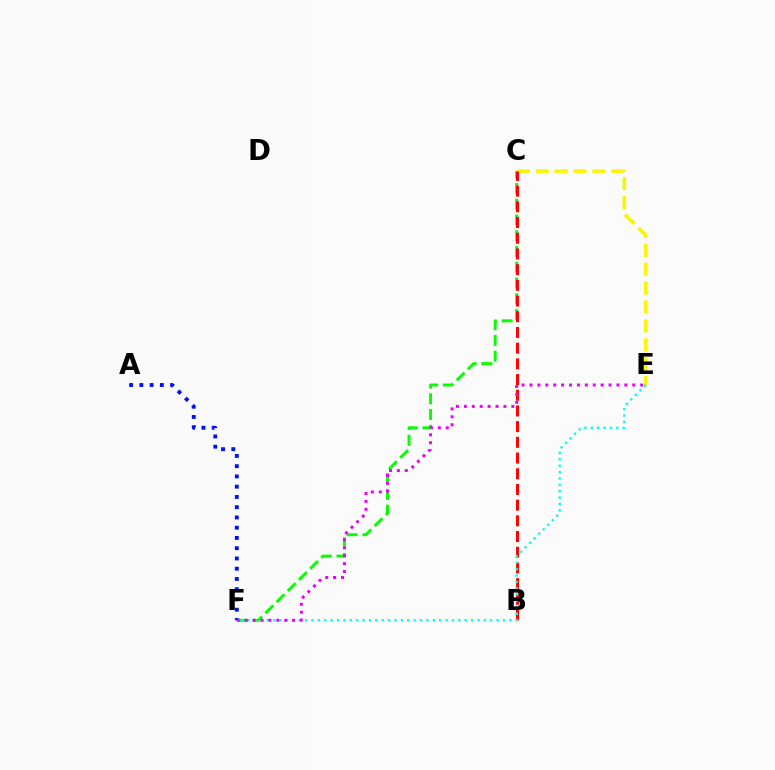{('C', 'F'): [{'color': '#08ff00', 'line_style': 'dashed', 'thickness': 2.14}], ('C', 'E'): [{'color': '#fcf500', 'line_style': 'dashed', 'thickness': 2.57}], ('B', 'C'): [{'color': '#ff0000', 'line_style': 'dashed', 'thickness': 2.13}], ('E', 'F'): [{'color': '#00fff6', 'line_style': 'dotted', 'thickness': 1.73}, {'color': '#ee00ff', 'line_style': 'dotted', 'thickness': 2.15}], ('A', 'F'): [{'color': '#0010ff', 'line_style': 'dotted', 'thickness': 2.79}]}